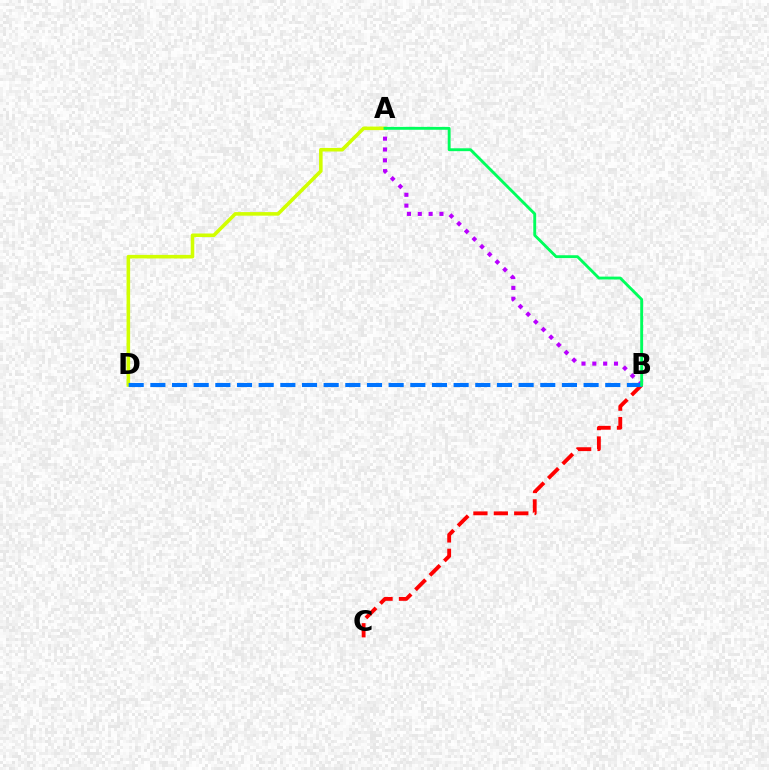{('A', 'B'): [{'color': '#b900ff', 'line_style': 'dotted', 'thickness': 2.94}, {'color': '#00ff5c', 'line_style': 'solid', 'thickness': 2.07}], ('A', 'D'): [{'color': '#d1ff00', 'line_style': 'solid', 'thickness': 2.57}], ('B', 'C'): [{'color': '#ff0000', 'line_style': 'dashed', 'thickness': 2.77}], ('B', 'D'): [{'color': '#0074ff', 'line_style': 'dashed', 'thickness': 2.94}]}